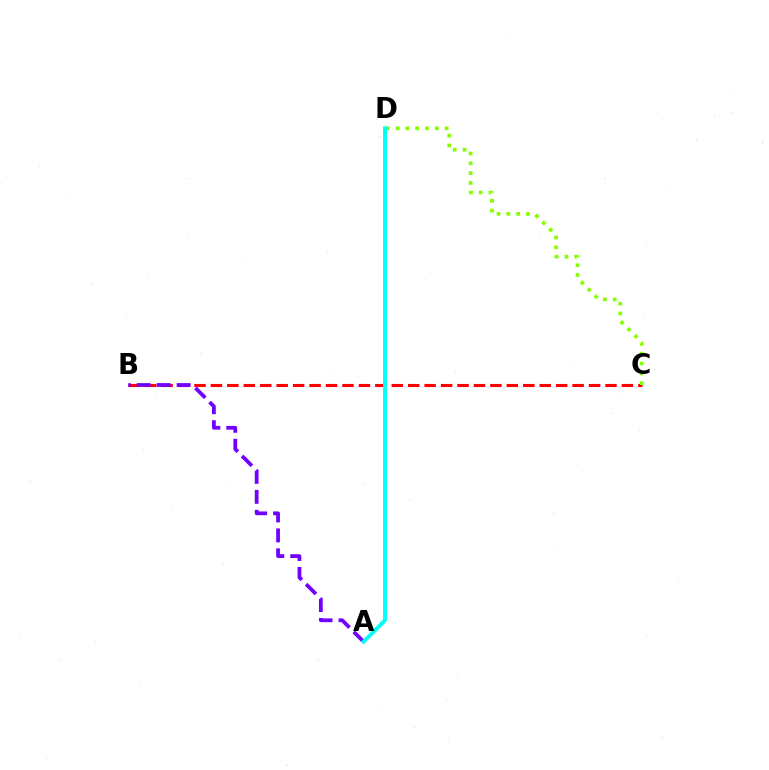{('B', 'C'): [{'color': '#ff0000', 'line_style': 'dashed', 'thickness': 2.23}], ('C', 'D'): [{'color': '#84ff00', 'line_style': 'dotted', 'thickness': 2.67}], ('A', 'B'): [{'color': '#7200ff', 'line_style': 'dashed', 'thickness': 2.71}], ('A', 'D'): [{'color': '#00fff6', 'line_style': 'solid', 'thickness': 2.81}]}